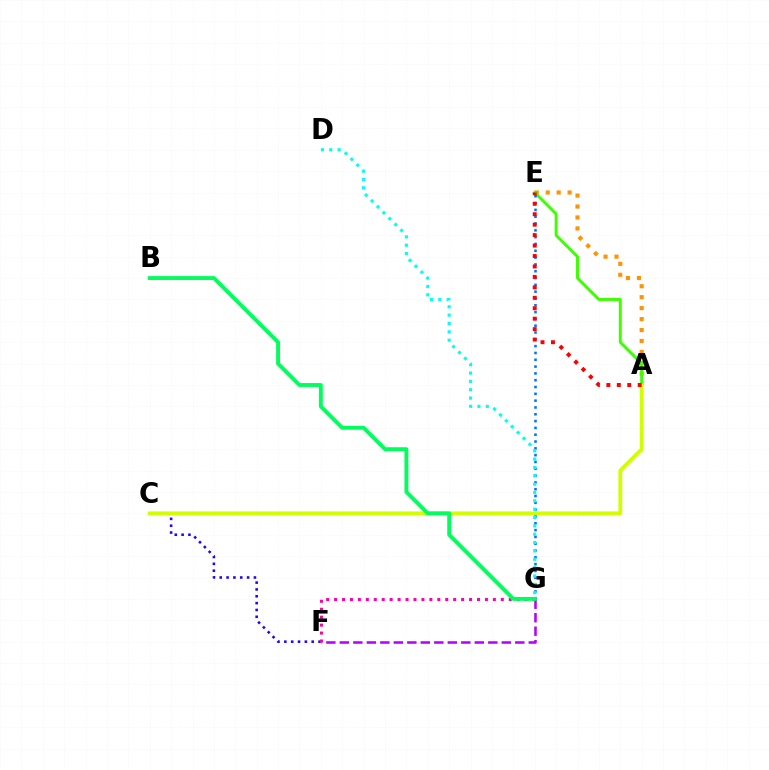{('A', 'E'): [{'color': '#ff9400', 'line_style': 'dotted', 'thickness': 2.97}, {'color': '#3dff00', 'line_style': 'solid', 'thickness': 2.12}, {'color': '#ff0000', 'line_style': 'dotted', 'thickness': 2.84}], ('F', 'G'): [{'color': '#b900ff', 'line_style': 'dashed', 'thickness': 1.83}, {'color': '#ff00ac', 'line_style': 'dotted', 'thickness': 2.16}], ('C', 'F'): [{'color': '#2500ff', 'line_style': 'dotted', 'thickness': 1.86}], ('E', 'G'): [{'color': '#0074ff', 'line_style': 'dotted', 'thickness': 1.85}], ('A', 'C'): [{'color': '#d1ff00', 'line_style': 'solid', 'thickness': 2.75}], ('D', 'G'): [{'color': '#00fff6', 'line_style': 'dotted', 'thickness': 2.27}], ('B', 'G'): [{'color': '#00ff5c', 'line_style': 'solid', 'thickness': 2.79}]}